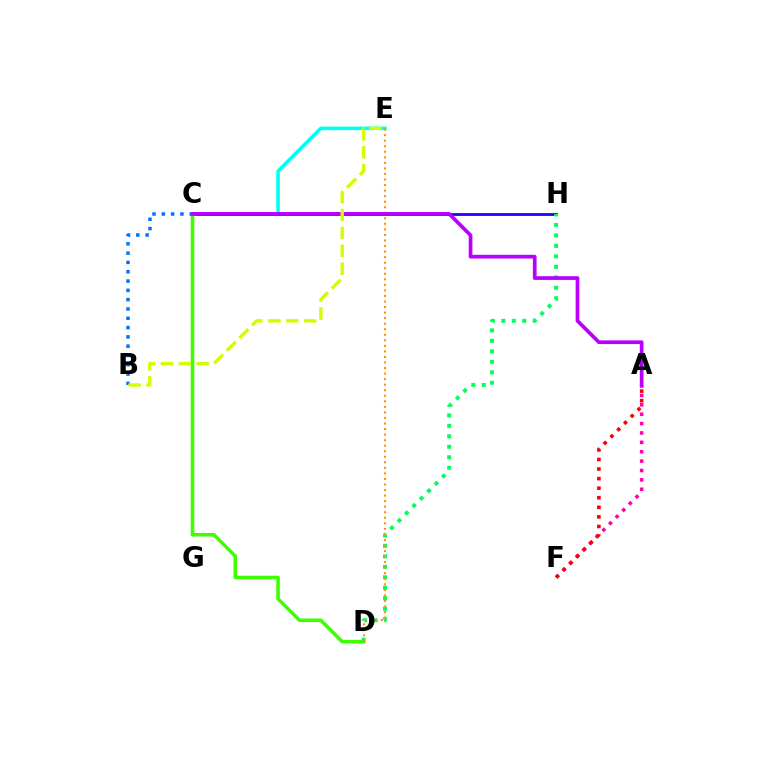{('C', 'E'): [{'color': '#00fff6', 'line_style': 'solid', 'thickness': 2.55}], ('A', 'F'): [{'color': '#ff00ac', 'line_style': 'dotted', 'thickness': 2.55}, {'color': '#ff0000', 'line_style': 'dotted', 'thickness': 2.6}], ('C', 'H'): [{'color': '#2500ff', 'line_style': 'solid', 'thickness': 2.02}], ('C', 'D'): [{'color': '#3dff00', 'line_style': 'solid', 'thickness': 2.56}], ('D', 'H'): [{'color': '#00ff5c', 'line_style': 'dotted', 'thickness': 2.85}], ('D', 'E'): [{'color': '#ff9400', 'line_style': 'dotted', 'thickness': 1.51}], ('B', 'C'): [{'color': '#0074ff', 'line_style': 'dotted', 'thickness': 2.53}], ('A', 'C'): [{'color': '#b900ff', 'line_style': 'solid', 'thickness': 2.68}], ('B', 'E'): [{'color': '#d1ff00', 'line_style': 'dashed', 'thickness': 2.43}]}